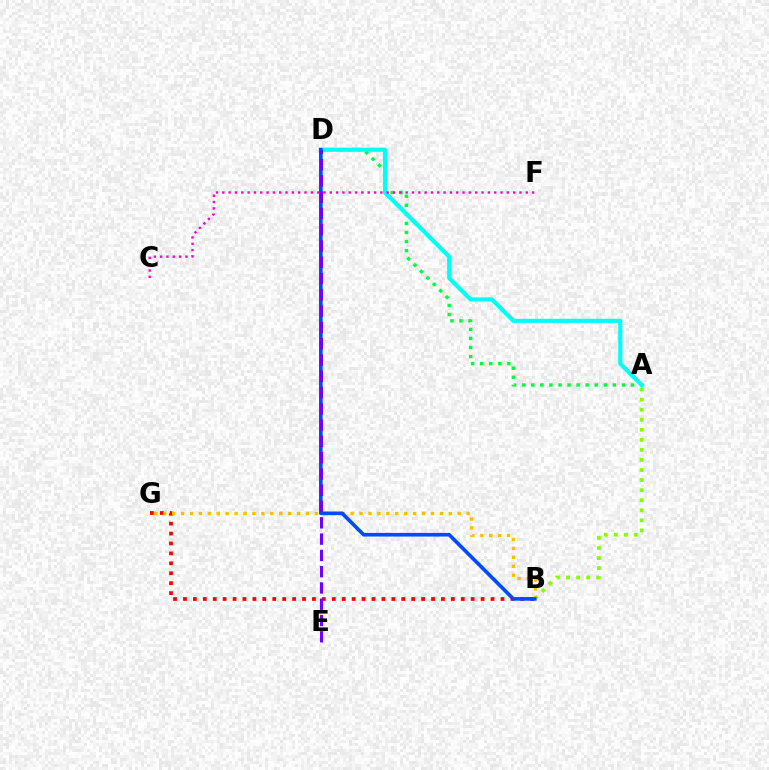{('B', 'G'): [{'color': '#ff0000', 'line_style': 'dotted', 'thickness': 2.7}, {'color': '#ffbd00', 'line_style': 'dotted', 'thickness': 2.42}], ('A', 'B'): [{'color': '#84ff00', 'line_style': 'dotted', 'thickness': 2.73}], ('A', 'D'): [{'color': '#00ff39', 'line_style': 'dotted', 'thickness': 2.46}, {'color': '#00fff6', 'line_style': 'solid', 'thickness': 2.97}], ('B', 'D'): [{'color': '#004bff', 'line_style': 'solid', 'thickness': 2.62}], ('D', 'E'): [{'color': '#7200ff', 'line_style': 'dashed', 'thickness': 2.21}], ('C', 'F'): [{'color': '#ff00cf', 'line_style': 'dotted', 'thickness': 1.72}]}